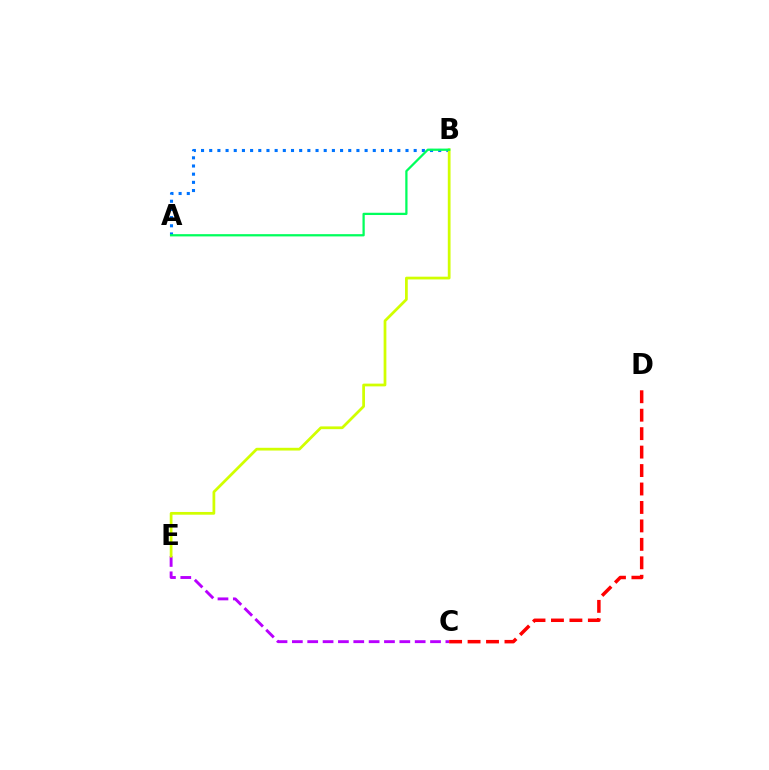{('A', 'B'): [{'color': '#0074ff', 'line_style': 'dotted', 'thickness': 2.22}, {'color': '#00ff5c', 'line_style': 'solid', 'thickness': 1.63}], ('C', 'E'): [{'color': '#b900ff', 'line_style': 'dashed', 'thickness': 2.09}], ('B', 'E'): [{'color': '#d1ff00', 'line_style': 'solid', 'thickness': 1.98}], ('C', 'D'): [{'color': '#ff0000', 'line_style': 'dashed', 'thickness': 2.51}]}